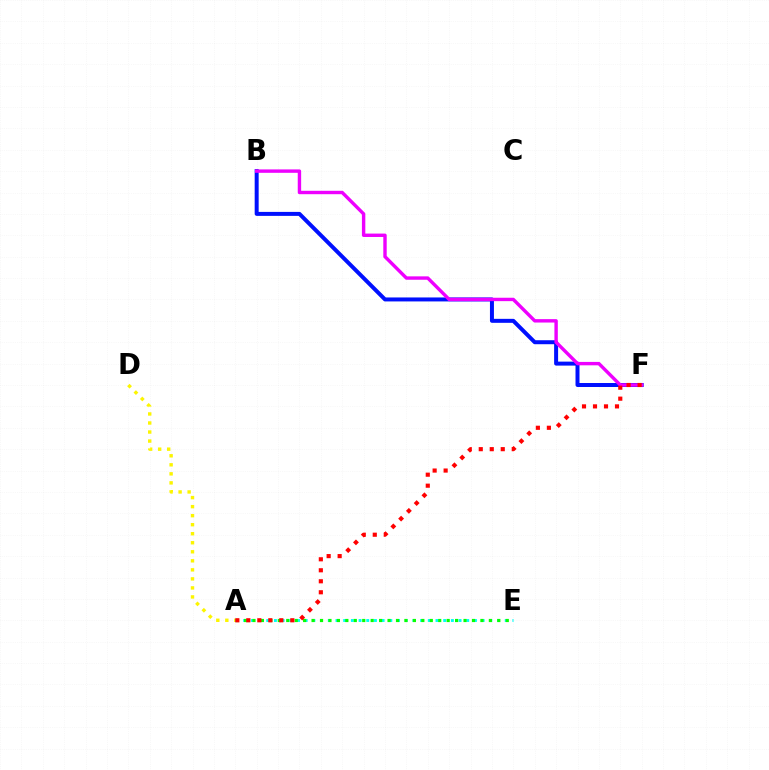{('A', 'E'): [{'color': '#00fff6', 'line_style': 'dotted', 'thickness': 2.09}, {'color': '#08ff00', 'line_style': 'dotted', 'thickness': 2.29}], ('A', 'D'): [{'color': '#fcf500', 'line_style': 'dotted', 'thickness': 2.45}], ('B', 'F'): [{'color': '#0010ff', 'line_style': 'solid', 'thickness': 2.87}, {'color': '#ee00ff', 'line_style': 'solid', 'thickness': 2.45}], ('A', 'F'): [{'color': '#ff0000', 'line_style': 'dotted', 'thickness': 2.99}]}